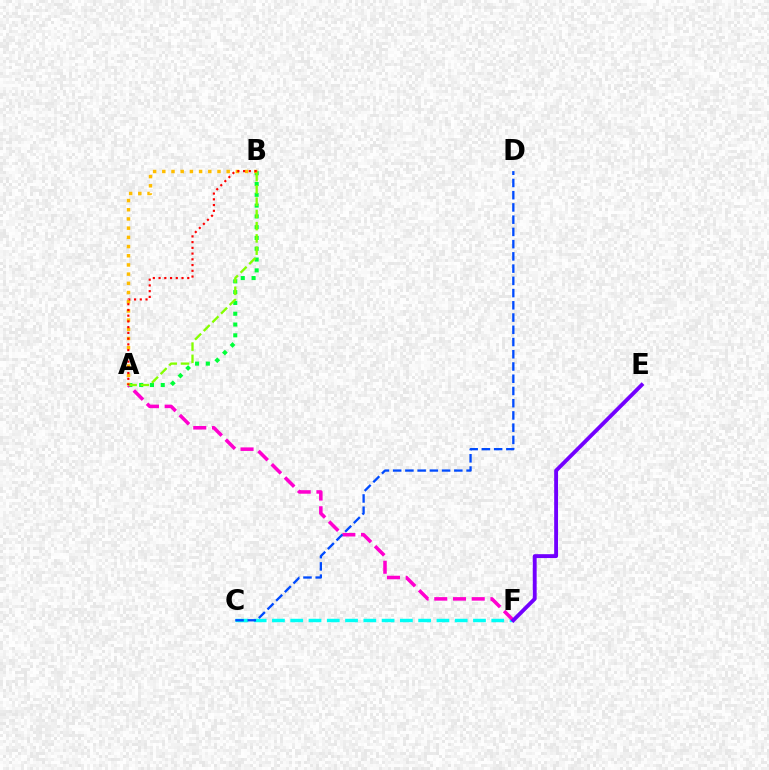{('C', 'F'): [{'color': '#00fff6', 'line_style': 'dashed', 'thickness': 2.48}], ('A', 'B'): [{'color': '#00ff39', 'line_style': 'dotted', 'thickness': 2.93}, {'color': '#ffbd00', 'line_style': 'dotted', 'thickness': 2.5}, {'color': '#84ff00', 'line_style': 'dashed', 'thickness': 1.66}, {'color': '#ff0000', 'line_style': 'dotted', 'thickness': 1.56}], ('A', 'F'): [{'color': '#ff00cf', 'line_style': 'dashed', 'thickness': 2.54}], ('E', 'F'): [{'color': '#7200ff', 'line_style': 'solid', 'thickness': 2.78}], ('C', 'D'): [{'color': '#004bff', 'line_style': 'dashed', 'thickness': 1.66}]}